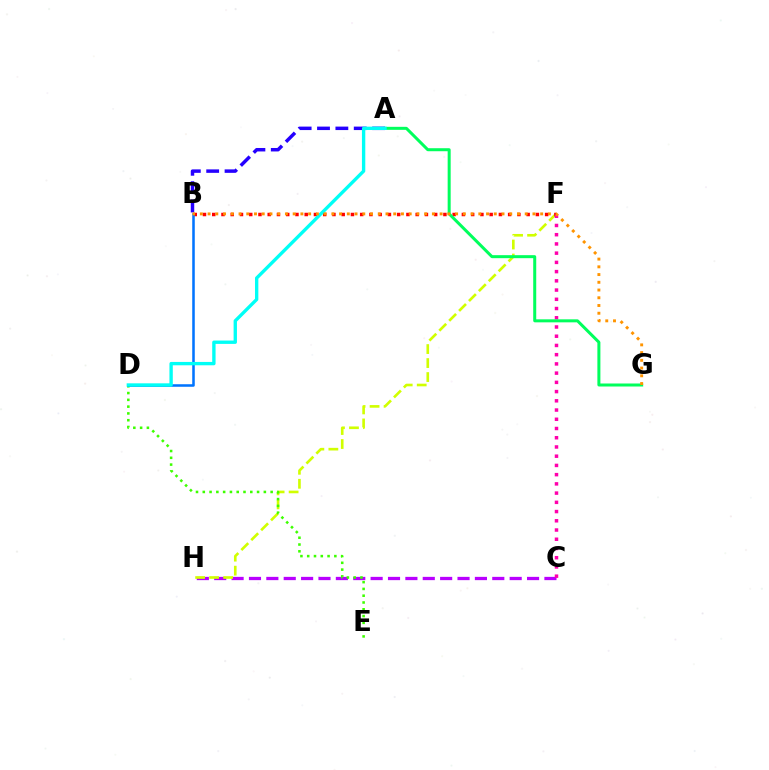{('C', 'H'): [{'color': '#b900ff', 'line_style': 'dashed', 'thickness': 2.36}], ('F', 'H'): [{'color': '#d1ff00', 'line_style': 'dashed', 'thickness': 1.9}], ('A', 'B'): [{'color': '#2500ff', 'line_style': 'dashed', 'thickness': 2.49}], ('B', 'F'): [{'color': '#ff0000', 'line_style': 'dotted', 'thickness': 2.51}], ('C', 'F'): [{'color': '#ff00ac', 'line_style': 'dotted', 'thickness': 2.51}], ('D', 'E'): [{'color': '#3dff00', 'line_style': 'dotted', 'thickness': 1.84}], ('A', 'G'): [{'color': '#00ff5c', 'line_style': 'solid', 'thickness': 2.17}], ('B', 'D'): [{'color': '#0074ff', 'line_style': 'solid', 'thickness': 1.83}], ('A', 'D'): [{'color': '#00fff6', 'line_style': 'solid', 'thickness': 2.41}], ('B', 'G'): [{'color': '#ff9400', 'line_style': 'dotted', 'thickness': 2.1}]}